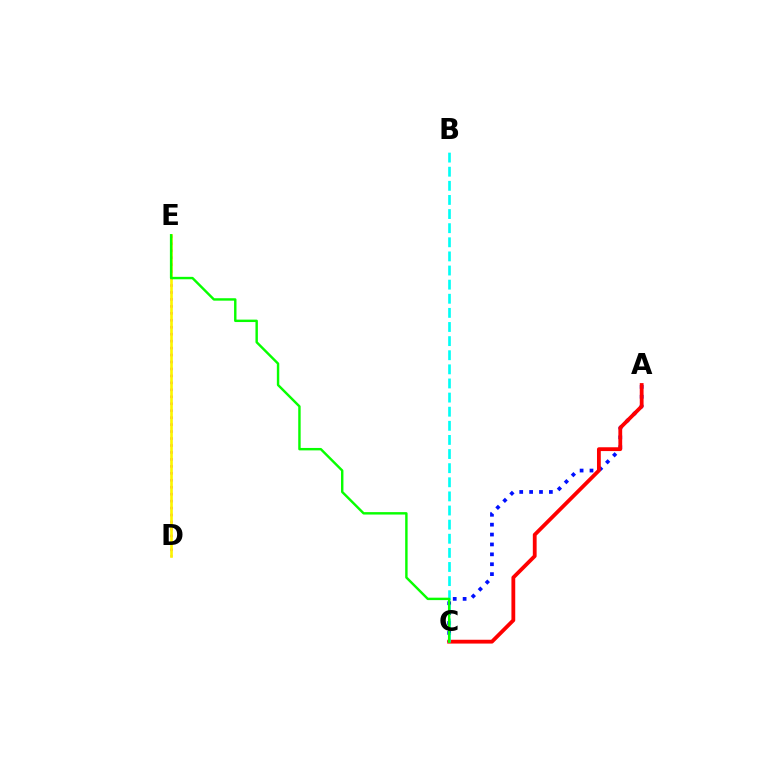{('A', 'C'): [{'color': '#0010ff', 'line_style': 'dotted', 'thickness': 2.69}, {'color': '#ff0000', 'line_style': 'solid', 'thickness': 2.74}], ('D', 'E'): [{'color': '#ee00ff', 'line_style': 'dotted', 'thickness': 1.89}, {'color': '#fcf500', 'line_style': 'solid', 'thickness': 1.91}], ('B', 'C'): [{'color': '#00fff6', 'line_style': 'dashed', 'thickness': 1.92}], ('C', 'E'): [{'color': '#08ff00', 'line_style': 'solid', 'thickness': 1.74}]}